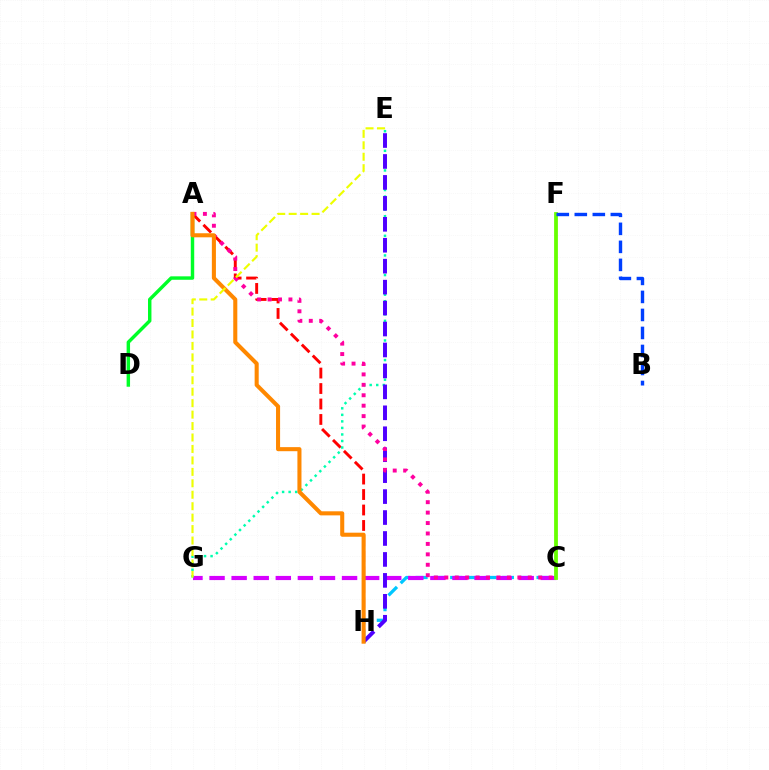{('C', 'H'): [{'color': '#00c7ff', 'line_style': 'dashed', 'thickness': 2.35}], ('C', 'G'): [{'color': '#d600ff', 'line_style': 'dashed', 'thickness': 3.0}], ('A', 'D'): [{'color': '#00ff27', 'line_style': 'solid', 'thickness': 2.47}], ('A', 'H'): [{'color': '#ff0000', 'line_style': 'dashed', 'thickness': 2.1}, {'color': '#ff8800', 'line_style': 'solid', 'thickness': 2.93}], ('C', 'F'): [{'color': '#66ff00', 'line_style': 'solid', 'thickness': 2.73}], ('E', 'G'): [{'color': '#00ffaf', 'line_style': 'dotted', 'thickness': 1.78}, {'color': '#eeff00', 'line_style': 'dashed', 'thickness': 1.56}], ('B', 'F'): [{'color': '#003fff', 'line_style': 'dashed', 'thickness': 2.45}], ('E', 'H'): [{'color': '#4f00ff', 'line_style': 'dashed', 'thickness': 2.85}], ('A', 'C'): [{'color': '#ff00a0', 'line_style': 'dotted', 'thickness': 2.83}]}